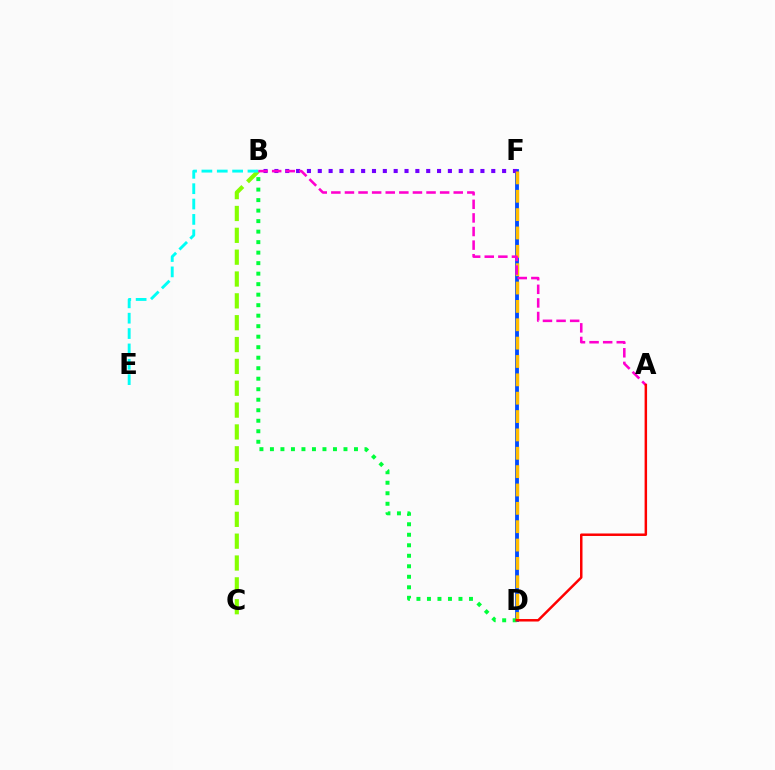{('B', 'C'): [{'color': '#84ff00', 'line_style': 'dashed', 'thickness': 2.97}], ('D', 'F'): [{'color': '#004bff', 'line_style': 'solid', 'thickness': 2.75}, {'color': '#ffbd00', 'line_style': 'dashed', 'thickness': 2.49}], ('B', 'F'): [{'color': '#7200ff', 'line_style': 'dotted', 'thickness': 2.95}], ('B', 'E'): [{'color': '#00fff6', 'line_style': 'dashed', 'thickness': 2.09}], ('B', 'D'): [{'color': '#00ff39', 'line_style': 'dotted', 'thickness': 2.85}], ('A', 'B'): [{'color': '#ff00cf', 'line_style': 'dashed', 'thickness': 1.85}], ('A', 'D'): [{'color': '#ff0000', 'line_style': 'solid', 'thickness': 1.79}]}